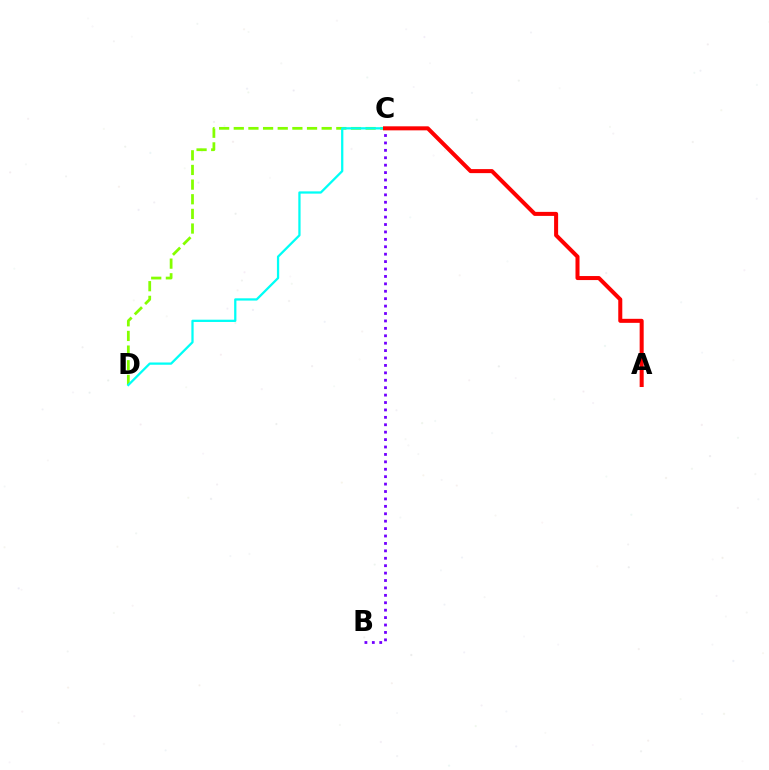{('B', 'C'): [{'color': '#7200ff', 'line_style': 'dotted', 'thickness': 2.02}], ('C', 'D'): [{'color': '#84ff00', 'line_style': 'dashed', 'thickness': 1.99}, {'color': '#00fff6', 'line_style': 'solid', 'thickness': 1.63}], ('A', 'C'): [{'color': '#ff0000', 'line_style': 'solid', 'thickness': 2.9}]}